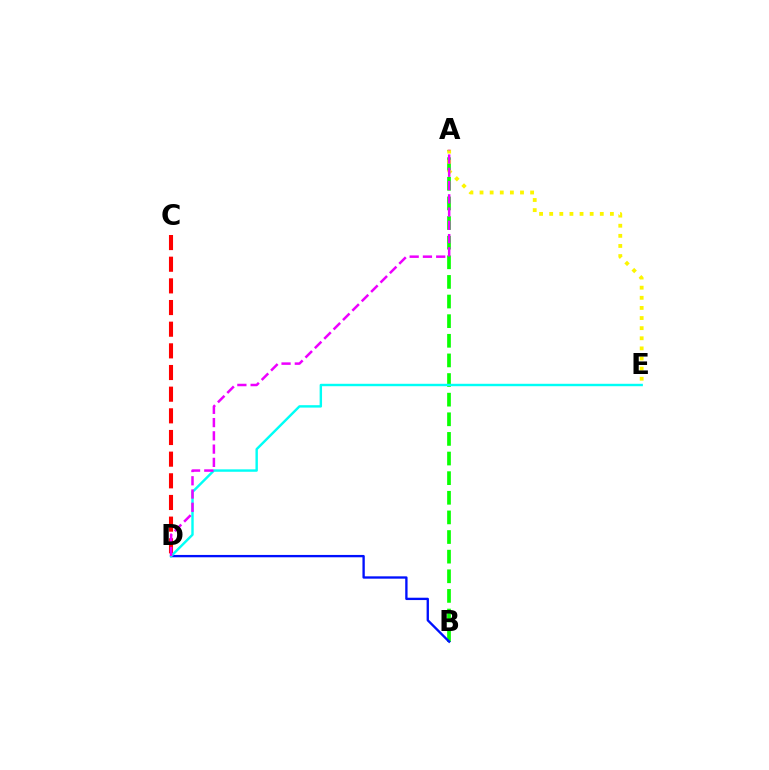{('A', 'B'): [{'color': '#08ff00', 'line_style': 'dashed', 'thickness': 2.67}], ('C', 'D'): [{'color': '#ff0000', 'line_style': 'dashed', 'thickness': 2.94}], ('A', 'E'): [{'color': '#fcf500', 'line_style': 'dotted', 'thickness': 2.75}], ('B', 'D'): [{'color': '#0010ff', 'line_style': 'solid', 'thickness': 1.68}], ('D', 'E'): [{'color': '#00fff6', 'line_style': 'solid', 'thickness': 1.74}], ('A', 'D'): [{'color': '#ee00ff', 'line_style': 'dashed', 'thickness': 1.8}]}